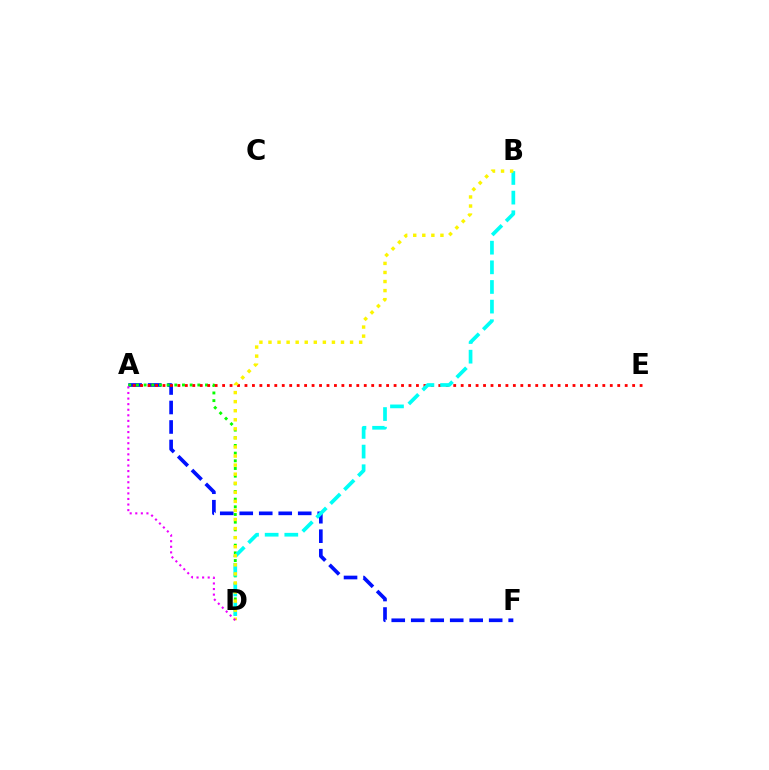{('A', 'F'): [{'color': '#0010ff', 'line_style': 'dashed', 'thickness': 2.65}], ('A', 'D'): [{'color': '#08ff00', 'line_style': 'dotted', 'thickness': 2.08}, {'color': '#ee00ff', 'line_style': 'dotted', 'thickness': 1.52}], ('A', 'E'): [{'color': '#ff0000', 'line_style': 'dotted', 'thickness': 2.03}], ('B', 'D'): [{'color': '#00fff6', 'line_style': 'dashed', 'thickness': 2.67}, {'color': '#fcf500', 'line_style': 'dotted', 'thickness': 2.46}]}